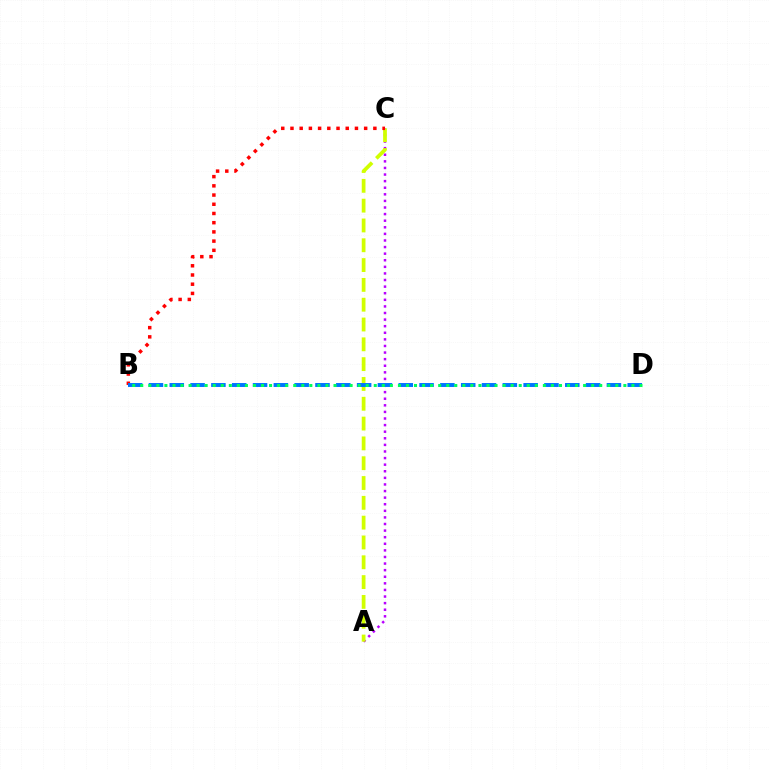{('A', 'C'): [{'color': '#b900ff', 'line_style': 'dotted', 'thickness': 1.79}, {'color': '#d1ff00', 'line_style': 'dashed', 'thickness': 2.69}], ('B', 'C'): [{'color': '#ff0000', 'line_style': 'dotted', 'thickness': 2.5}], ('B', 'D'): [{'color': '#0074ff', 'line_style': 'dashed', 'thickness': 2.83}, {'color': '#00ff5c', 'line_style': 'dotted', 'thickness': 2.19}]}